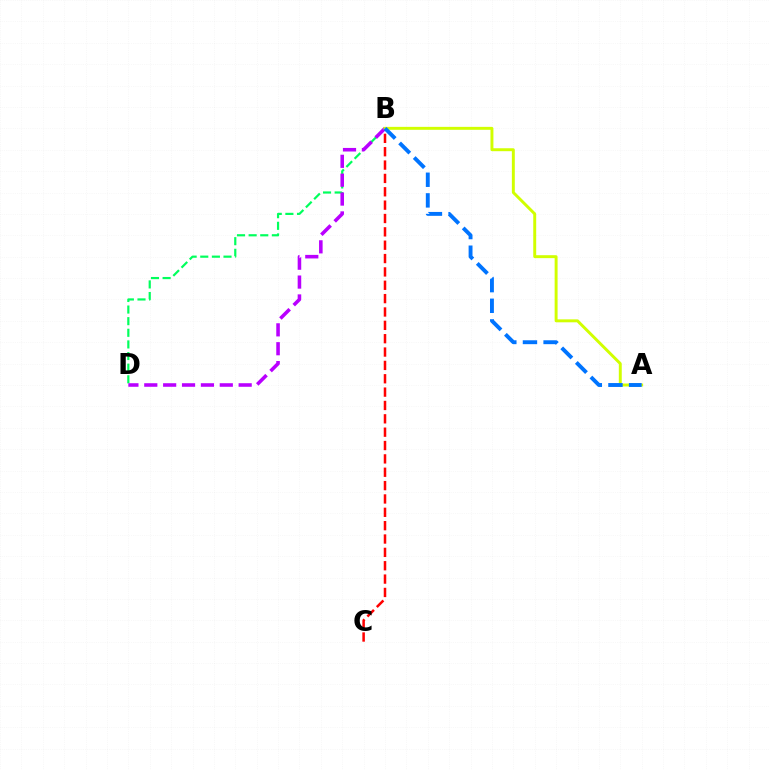{('B', 'D'): [{'color': '#00ff5c', 'line_style': 'dashed', 'thickness': 1.58}, {'color': '#b900ff', 'line_style': 'dashed', 'thickness': 2.56}], ('B', 'C'): [{'color': '#ff0000', 'line_style': 'dashed', 'thickness': 1.81}], ('A', 'B'): [{'color': '#d1ff00', 'line_style': 'solid', 'thickness': 2.12}, {'color': '#0074ff', 'line_style': 'dashed', 'thickness': 2.8}]}